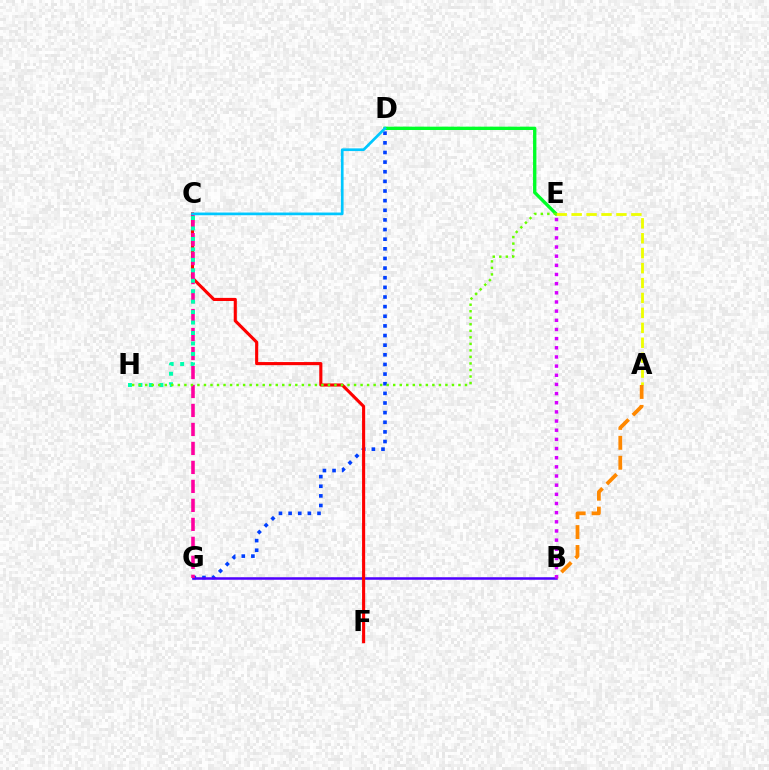{('D', 'G'): [{'color': '#003fff', 'line_style': 'dotted', 'thickness': 2.62}], ('B', 'G'): [{'color': '#4f00ff', 'line_style': 'solid', 'thickness': 1.81}], ('C', 'F'): [{'color': '#ff0000', 'line_style': 'solid', 'thickness': 2.23}], ('C', 'G'): [{'color': '#ff00a0', 'line_style': 'dashed', 'thickness': 2.58}], ('C', 'H'): [{'color': '#00ffaf', 'line_style': 'dotted', 'thickness': 2.84}], ('D', 'E'): [{'color': '#00ff27', 'line_style': 'solid', 'thickness': 2.41}], ('A', 'E'): [{'color': '#eeff00', 'line_style': 'dashed', 'thickness': 2.03}], ('E', 'H'): [{'color': '#66ff00', 'line_style': 'dotted', 'thickness': 1.77}], ('A', 'B'): [{'color': '#ff8800', 'line_style': 'dashed', 'thickness': 2.71}], ('C', 'D'): [{'color': '#00c7ff', 'line_style': 'solid', 'thickness': 1.95}], ('B', 'E'): [{'color': '#d600ff', 'line_style': 'dotted', 'thickness': 2.49}]}